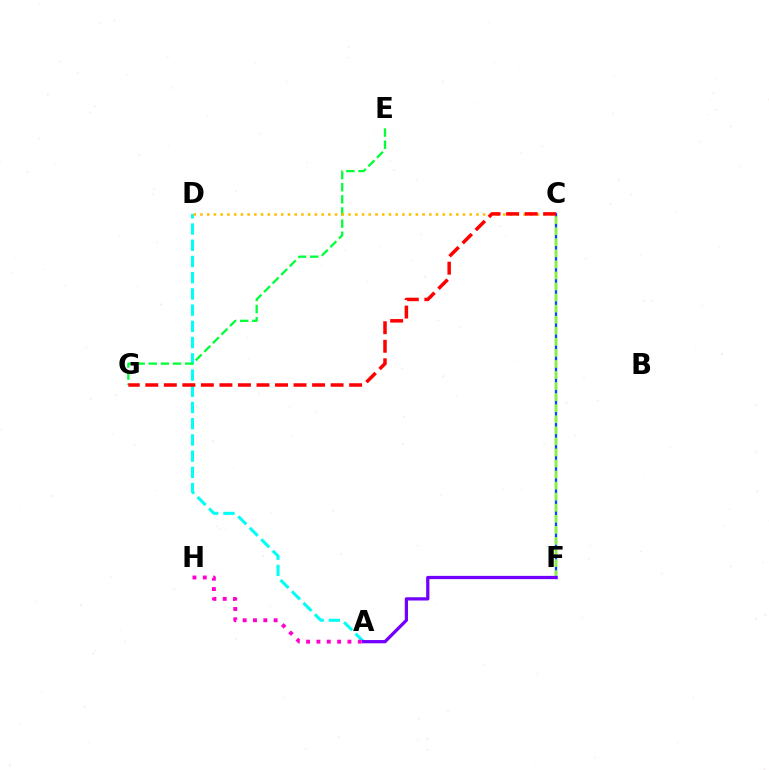{('A', 'D'): [{'color': '#00fff6', 'line_style': 'dashed', 'thickness': 2.2}], ('C', 'F'): [{'color': '#004bff', 'line_style': 'solid', 'thickness': 1.67}, {'color': '#84ff00', 'line_style': 'dashed', 'thickness': 1.5}], ('E', 'G'): [{'color': '#00ff39', 'line_style': 'dashed', 'thickness': 1.65}], ('C', 'D'): [{'color': '#ffbd00', 'line_style': 'dotted', 'thickness': 1.83}], ('A', 'H'): [{'color': '#ff00cf', 'line_style': 'dotted', 'thickness': 2.81}], ('C', 'G'): [{'color': '#ff0000', 'line_style': 'dashed', 'thickness': 2.52}], ('A', 'F'): [{'color': '#7200ff', 'line_style': 'solid', 'thickness': 2.34}]}